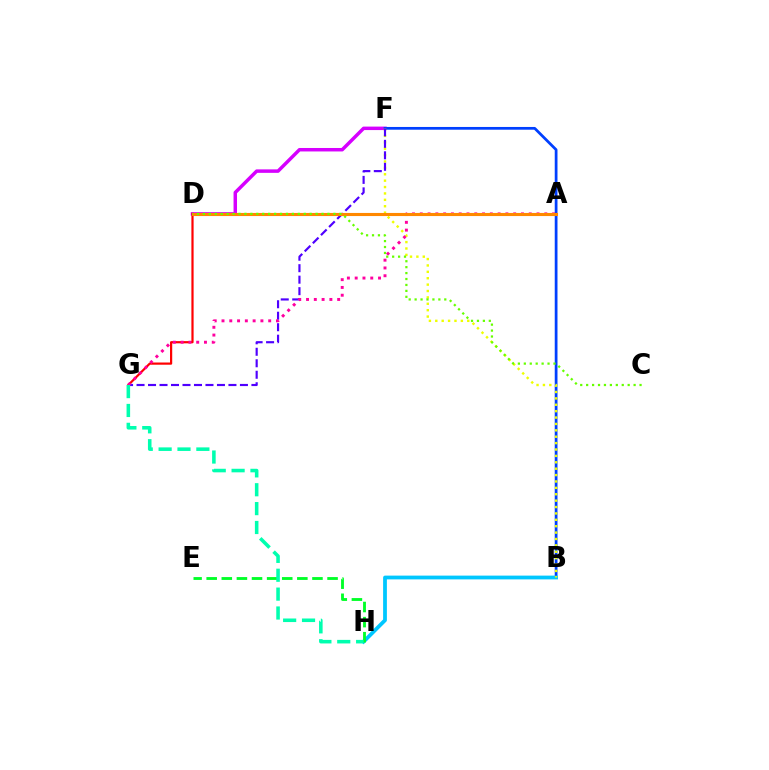{('D', 'F'): [{'color': '#d600ff', 'line_style': 'solid', 'thickness': 2.5}], ('B', 'F'): [{'color': '#003fff', 'line_style': 'solid', 'thickness': 1.98}, {'color': '#eeff00', 'line_style': 'dotted', 'thickness': 1.74}], ('B', 'H'): [{'color': '#00c7ff', 'line_style': 'solid', 'thickness': 2.71}], ('D', 'G'): [{'color': '#ff0000', 'line_style': 'solid', 'thickness': 1.59}], ('F', 'G'): [{'color': '#4f00ff', 'line_style': 'dashed', 'thickness': 1.56}], ('A', 'G'): [{'color': '#ff00a0', 'line_style': 'dotted', 'thickness': 2.11}], ('A', 'D'): [{'color': '#ff8800', 'line_style': 'solid', 'thickness': 2.23}], ('E', 'H'): [{'color': '#00ff27', 'line_style': 'dashed', 'thickness': 2.05}], ('G', 'H'): [{'color': '#00ffaf', 'line_style': 'dashed', 'thickness': 2.56}], ('C', 'D'): [{'color': '#66ff00', 'line_style': 'dotted', 'thickness': 1.61}]}